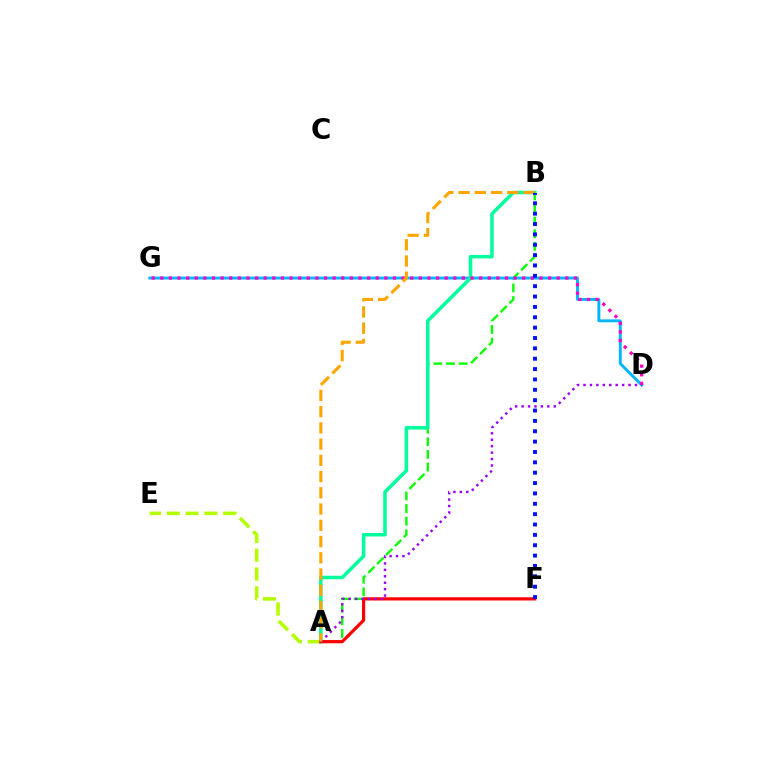{('A', 'E'): [{'color': '#b3ff00', 'line_style': 'dashed', 'thickness': 2.55}], ('A', 'B'): [{'color': '#08ff00', 'line_style': 'dashed', 'thickness': 1.71}, {'color': '#00ff9d', 'line_style': 'solid', 'thickness': 2.54}, {'color': '#ffa500', 'line_style': 'dashed', 'thickness': 2.21}], ('D', 'G'): [{'color': '#00b5ff', 'line_style': 'solid', 'thickness': 2.08}, {'color': '#ff00bd', 'line_style': 'dotted', 'thickness': 2.34}], ('A', 'F'): [{'color': '#ff0000', 'line_style': 'solid', 'thickness': 2.31}], ('A', 'D'): [{'color': '#9b00ff', 'line_style': 'dotted', 'thickness': 1.75}], ('B', 'F'): [{'color': '#0010ff', 'line_style': 'dotted', 'thickness': 2.82}]}